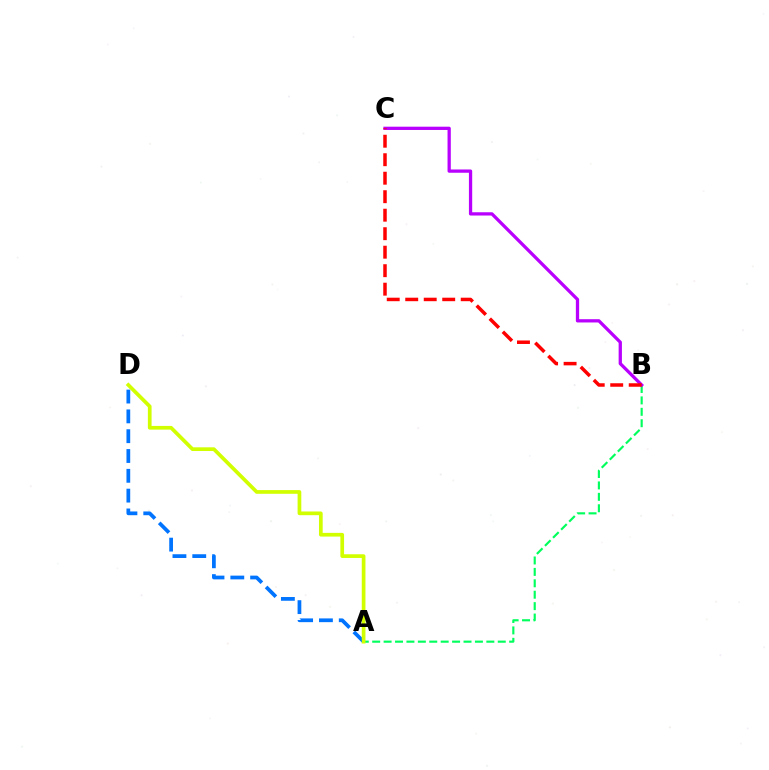{('A', 'B'): [{'color': '#00ff5c', 'line_style': 'dashed', 'thickness': 1.55}], ('A', 'D'): [{'color': '#0074ff', 'line_style': 'dashed', 'thickness': 2.69}, {'color': '#d1ff00', 'line_style': 'solid', 'thickness': 2.66}], ('B', 'C'): [{'color': '#b900ff', 'line_style': 'solid', 'thickness': 2.35}, {'color': '#ff0000', 'line_style': 'dashed', 'thickness': 2.51}]}